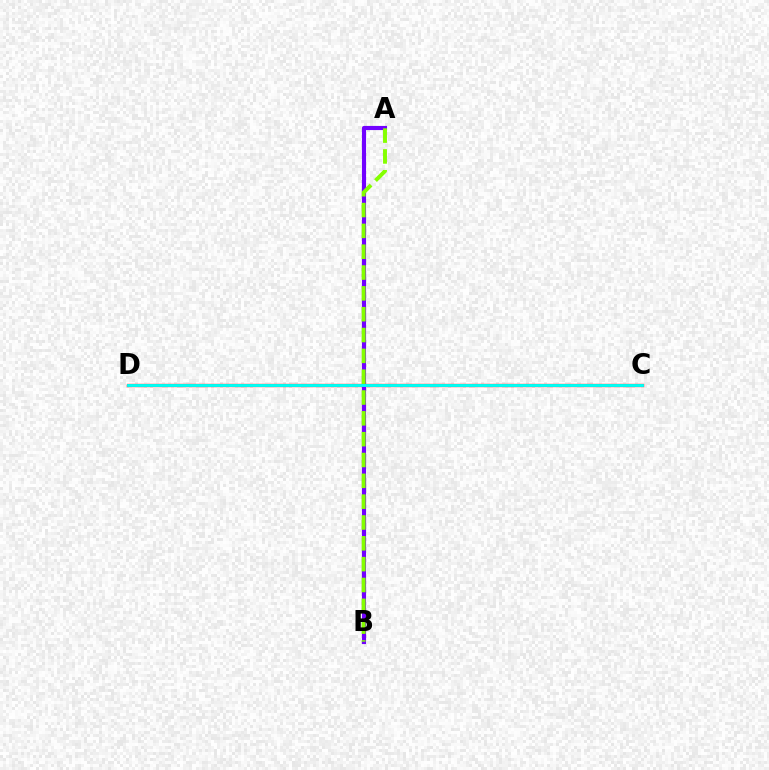{('C', 'D'): [{'color': '#ff0000', 'line_style': 'solid', 'thickness': 2.38}, {'color': '#00fff6', 'line_style': 'solid', 'thickness': 2.1}], ('A', 'B'): [{'color': '#7200ff', 'line_style': 'solid', 'thickness': 2.98}, {'color': '#84ff00', 'line_style': 'dashed', 'thickness': 2.83}]}